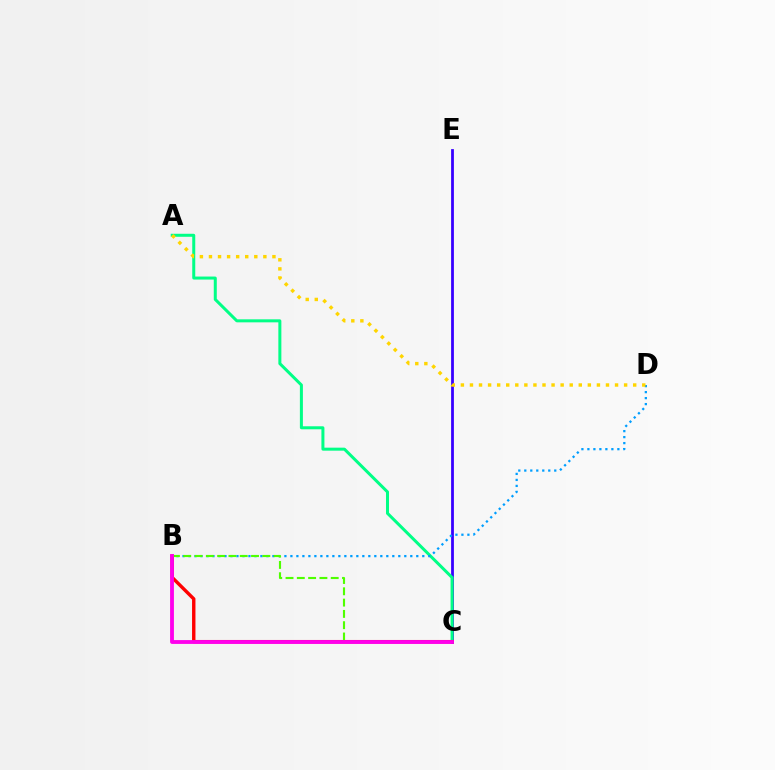{('C', 'E'): [{'color': '#3700ff', 'line_style': 'solid', 'thickness': 2.0}], ('A', 'C'): [{'color': '#00ff86', 'line_style': 'solid', 'thickness': 2.17}], ('B', 'C'): [{'color': '#ff0000', 'line_style': 'solid', 'thickness': 2.45}, {'color': '#4fff00', 'line_style': 'dashed', 'thickness': 1.53}, {'color': '#ff00ed', 'line_style': 'solid', 'thickness': 2.76}], ('B', 'D'): [{'color': '#009eff', 'line_style': 'dotted', 'thickness': 1.63}], ('A', 'D'): [{'color': '#ffd500', 'line_style': 'dotted', 'thickness': 2.46}]}